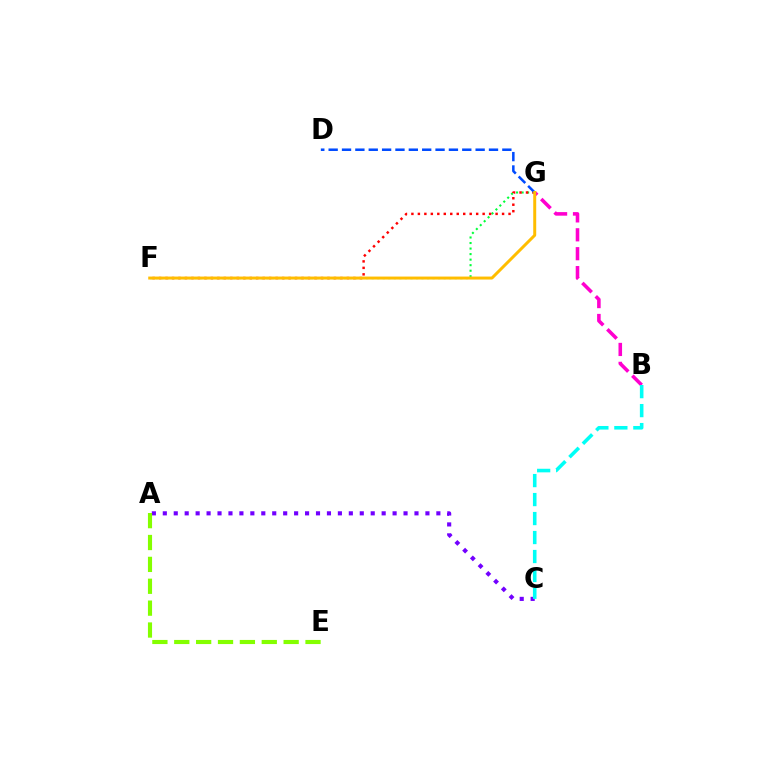{('A', 'C'): [{'color': '#7200ff', 'line_style': 'dotted', 'thickness': 2.97}], ('F', 'G'): [{'color': '#00ff39', 'line_style': 'dotted', 'thickness': 1.5}, {'color': '#ff0000', 'line_style': 'dotted', 'thickness': 1.76}, {'color': '#ffbd00', 'line_style': 'solid', 'thickness': 2.14}], ('A', 'E'): [{'color': '#84ff00', 'line_style': 'dashed', 'thickness': 2.97}], ('B', 'G'): [{'color': '#ff00cf', 'line_style': 'dashed', 'thickness': 2.57}], ('D', 'G'): [{'color': '#004bff', 'line_style': 'dashed', 'thickness': 1.82}], ('B', 'C'): [{'color': '#00fff6', 'line_style': 'dashed', 'thickness': 2.58}]}